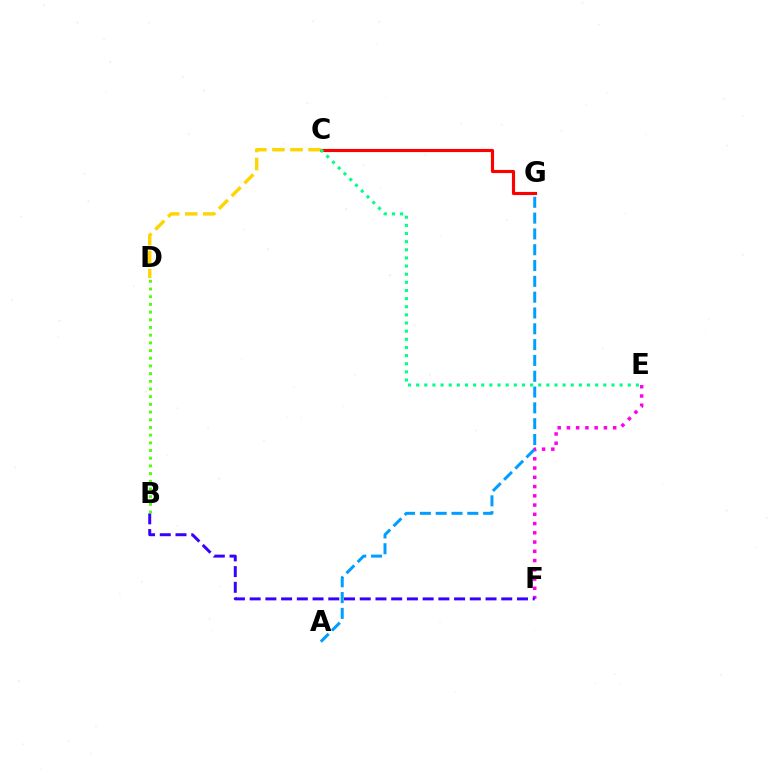{('E', 'F'): [{'color': '#ff00ed', 'line_style': 'dotted', 'thickness': 2.51}], ('C', 'G'): [{'color': '#ff0000', 'line_style': 'solid', 'thickness': 2.25}], ('C', 'D'): [{'color': '#ffd500', 'line_style': 'dashed', 'thickness': 2.45}], ('A', 'G'): [{'color': '#009eff', 'line_style': 'dashed', 'thickness': 2.15}], ('B', 'F'): [{'color': '#3700ff', 'line_style': 'dashed', 'thickness': 2.14}], ('C', 'E'): [{'color': '#00ff86', 'line_style': 'dotted', 'thickness': 2.21}], ('B', 'D'): [{'color': '#4fff00', 'line_style': 'dotted', 'thickness': 2.09}]}